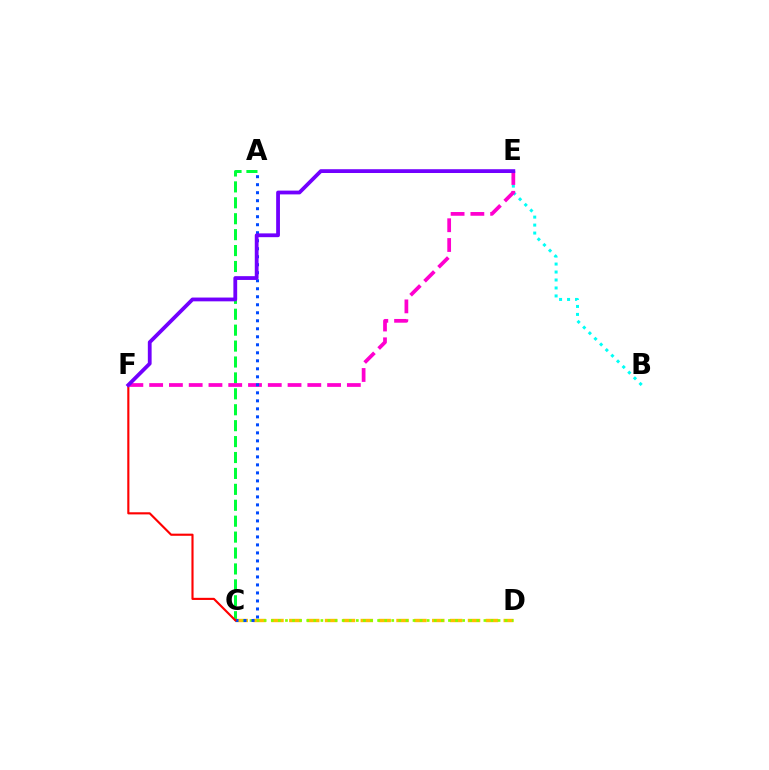{('A', 'C'): [{'color': '#00ff39', 'line_style': 'dashed', 'thickness': 2.16}, {'color': '#004bff', 'line_style': 'dotted', 'thickness': 2.17}], ('B', 'E'): [{'color': '#00fff6', 'line_style': 'dotted', 'thickness': 2.17}], ('C', 'D'): [{'color': '#ffbd00', 'line_style': 'dashed', 'thickness': 2.43}, {'color': '#84ff00', 'line_style': 'dotted', 'thickness': 1.93}], ('E', 'F'): [{'color': '#ff00cf', 'line_style': 'dashed', 'thickness': 2.69}, {'color': '#7200ff', 'line_style': 'solid', 'thickness': 2.73}], ('C', 'F'): [{'color': '#ff0000', 'line_style': 'solid', 'thickness': 1.54}]}